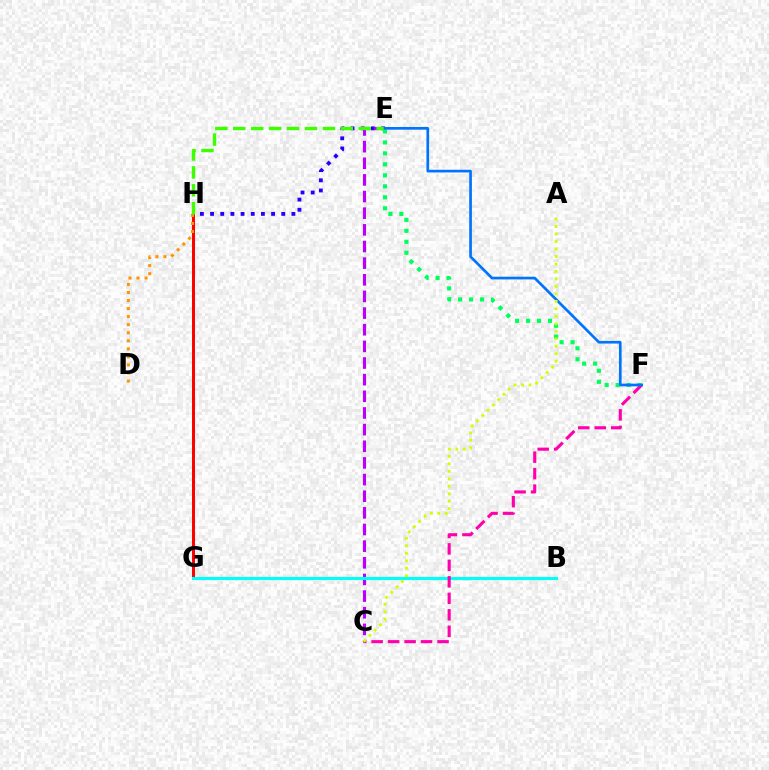{('E', 'H'): [{'color': '#2500ff', 'line_style': 'dotted', 'thickness': 2.76}, {'color': '#3dff00', 'line_style': 'dashed', 'thickness': 2.44}], ('G', 'H'): [{'color': '#ff0000', 'line_style': 'solid', 'thickness': 2.14}], ('D', 'H'): [{'color': '#ff9400', 'line_style': 'dotted', 'thickness': 2.19}], ('C', 'E'): [{'color': '#b900ff', 'line_style': 'dashed', 'thickness': 2.26}], ('E', 'F'): [{'color': '#00ff5c', 'line_style': 'dotted', 'thickness': 2.98}, {'color': '#0074ff', 'line_style': 'solid', 'thickness': 1.93}], ('B', 'G'): [{'color': '#00fff6', 'line_style': 'solid', 'thickness': 2.25}], ('C', 'F'): [{'color': '#ff00ac', 'line_style': 'dashed', 'thickness': 2.24}], ('A', 'C'): [{'color': '#d1ff00', 'line_style': 'dotted', 'thickness': 2.03}]}